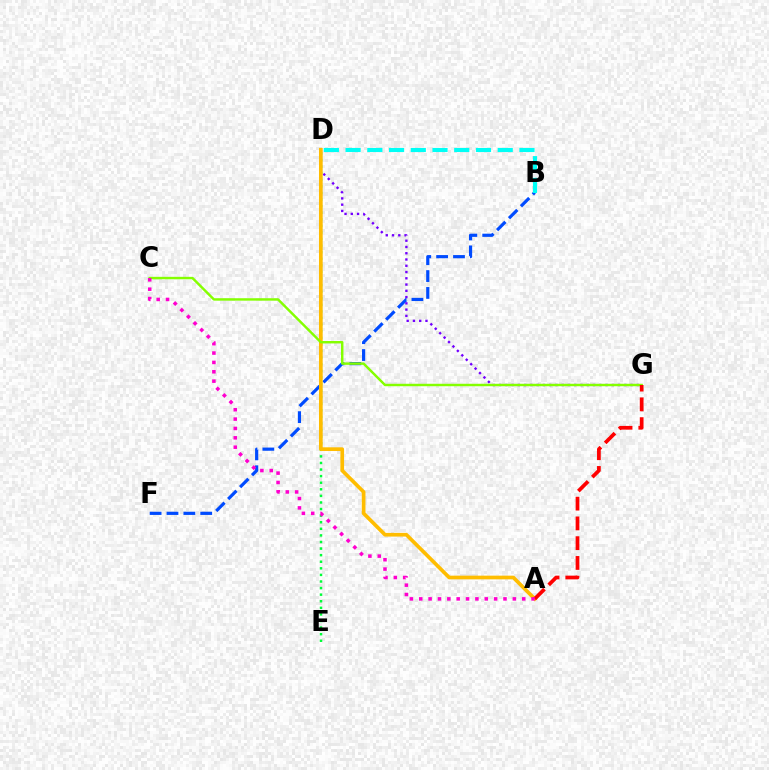{('B', 'F'): [{'color': '#004bff', 'line_style': 'dashed', 'thickness': 2.29}], ('D', 'G'): [{'color': '#7200ff', 'line_style': 'dotted', 'thickness': 1.7}], ('D', 'E'): [{'color': '#00ff39', 'line_style': 'dotted', 'thickness': 1.79}], ('A', 'D'): [{'color': '#ffbd00', 'line_style': 'solid', 'thickness': 2.66}], ('C', 'G'): [{'color': '#84ff00', 'line_style': 'solid', 'thickness': 1.76}], ('B', 'D'): [{'color': '#00fff6', 'line_style': 'dashed', 'thickness': 2.95}], ('A', 'G'): [{'color': '#ff0000', 'line_style': 'dashed', 'thickness': 2.69}], ('A', 'C'): [{'color': '#ff00cf', 'line_style': 'dotted', 'thickness': 2.54}]}